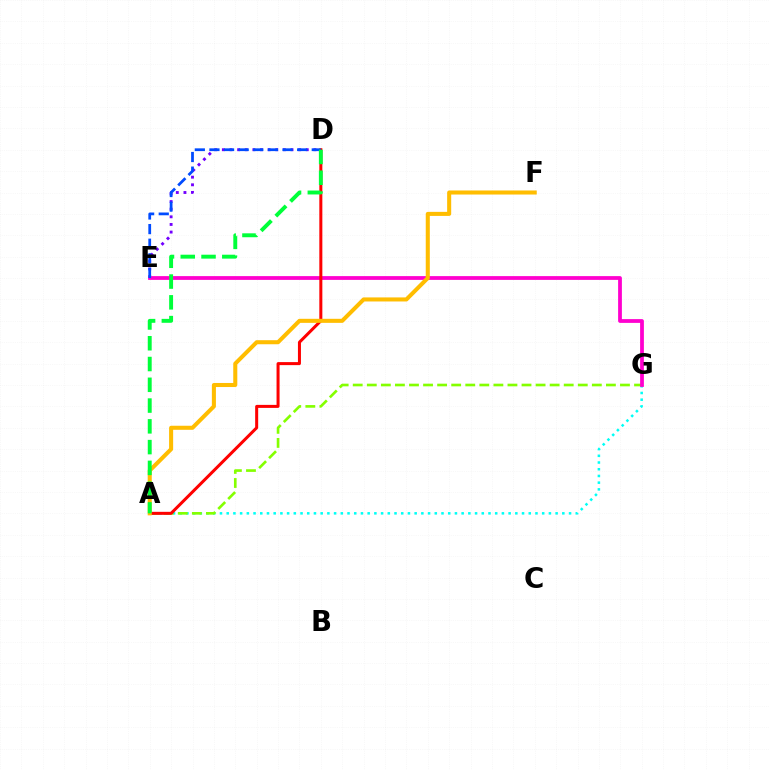{('D', 'E'): [{'color': '#7200ff', 'line_style': 'dotted', 'thickness': 2.07}, {'color': '#004bff', 'line_style': 'dashed', 'thickness': 1.99}], ('A', 'G'): [{'color': '#00fff6', 'line_style': 'dotted', 'thickness': 1.82}, {'color': '#84ff00', 'line_style': 'dashed', 'thickness': 1.91}], ('E', 'G'): [{'color': '#ff00cf', 'line_style': 'solid', 'thickness': 2.71}], ('A', 'D'): [{'color': '#ff0000', 'line_style': 'solid', 'thickness': 2.17}, {'color': '#00ff39', 'line_style': 'dashed', 'thickness': 2.82}], ('A', 'F'): [{'color': '#ffbd00', 'line_style': 'solid', 'thickness': 2.92}]}